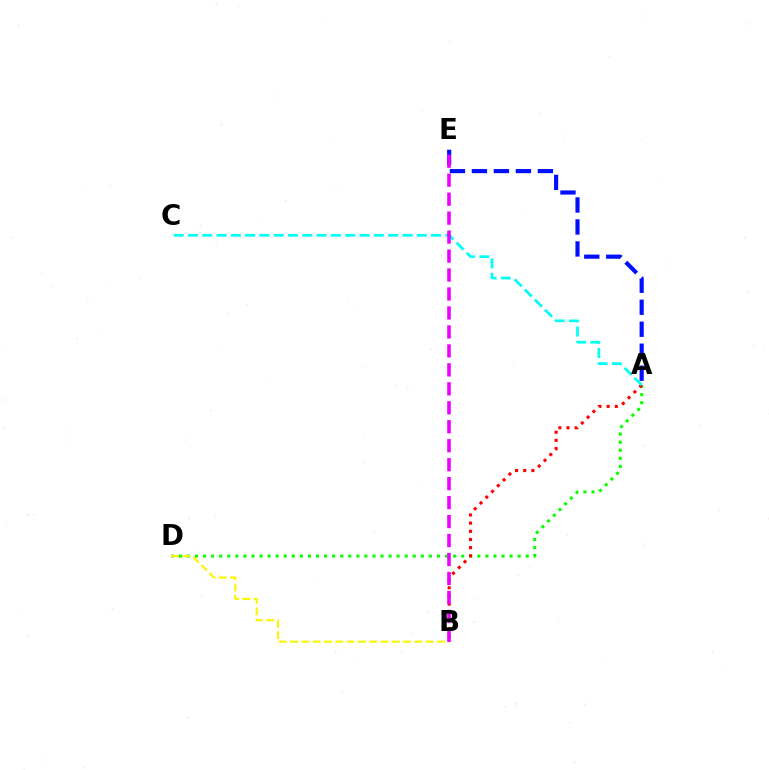{('A', 'D'): [{'color': '#08ff00', 'line_style': 'dotted', 'thickness': 2.19}], ('A', 'B'): [{'color': '#ff0000', 'line_style': 'dotted', 'thickness': 2.22}], ('B', 'D'): [{'color': '#fcf500', 'line_style': 'dashed', 'thickness': 1.53}], ('A', 'C'): [{'color': '#00fff6', 'line_style': 'dashed', 'thickness': 1.94}], ('A', 'E'): [{'color': '#0010ff', 'line_style': 'dashed', 'thickness': 2.99}], ('B', 'E'): [{'color': '#ee00ff', 'line_style': 'dashed', 'thickness': 2.58}]}